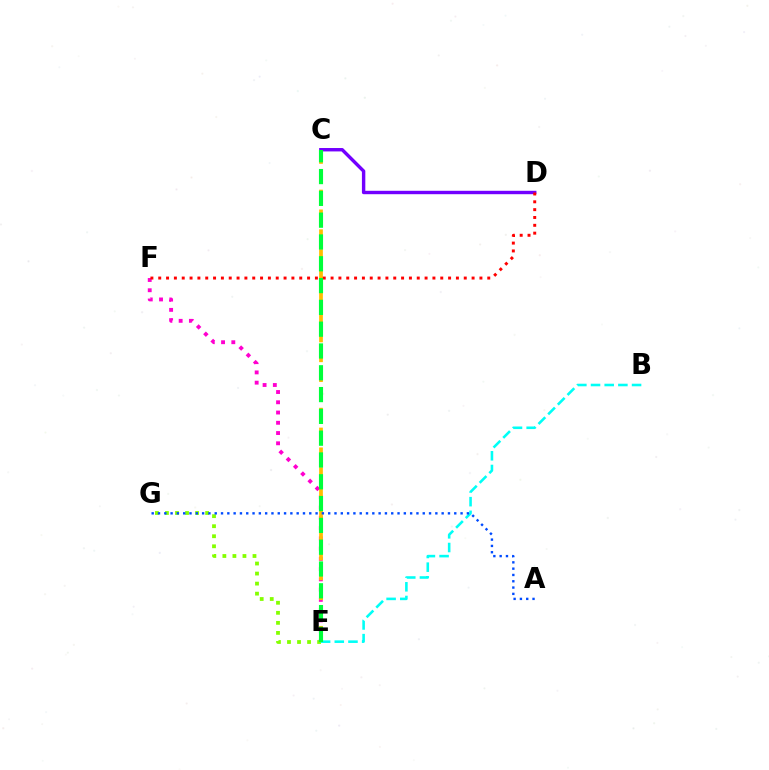{('E', 'G'): [{'color': '#84ff00', 'line_style': 'dotted', 'thickness': 2.73}], ('C', 'D'): [{'color': '#7200ff', 'line_style': 'solid', 'thickness': 2.45}], ('E', 'F'): [{'color': '#ff00cf', 'line_style': 'dotted', 'thickness': 2.79}], ('B', 'E'): [{'color': '#00fff6', 'line_style': 'dashed', 'thickness': 1.86}], ('C', 'E'): [{'color': '#ffbd00', 'line_style': 'dashed', 'thickness': 2.69}, {'color': '#00ff39', 'line_style': 'dashed', 'thickness': 2.96}], ('D', 'F'): [{'color': '#ff0000', 'line_style': 'dotted', 'thickness': 2.13}], ('A', 'G'): [{'color': '#004bff', 'line_style': 'dotted', 'thickness': 1.71}]}